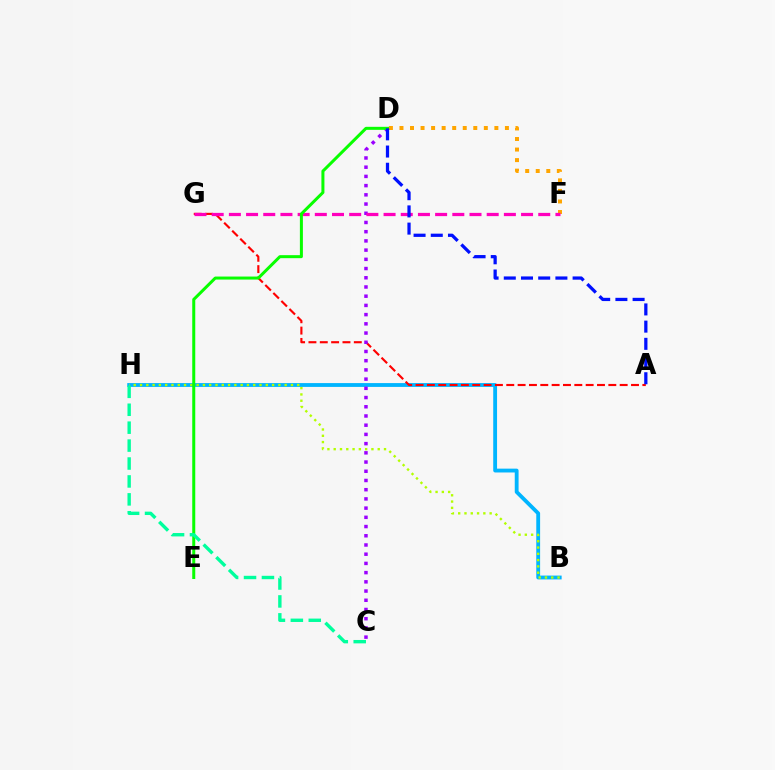{('B', 'H'): [{'color': '#00b5ff', 'line_style': 'solid', 'thickness': 2.75}, {'color': '#b3ff00', 'line_style': 'dotted', 'thickness': 1.71}], ('A', 'G'): [{'color': '#ff0000', 'line_style': 'dashed', 'thickness': 1.54}], ('C', 'D'): [{'color': '#9b00ff', 'line_style': 'dotted', 'thickness': 2.5}], ('D', 'F'): [{'color': '#ffa500', 'line_style': 'dotted', 'thickness': 2.87}], ('F', 'G'): [{'color': '#ff00bd', 'line_style': 'dashed', 'thickness': 2.33}], ('D', 'E'): [{'color': '#08ff00', 'line_style': 'solid', 'thickness': 2.17}], ('C', 'H'): [{'color': '#00ff9d', 'line_style': 'dashed', 'thickness': 2.43}], ('A', 'D'): [{'color': '#0010ff', 'line_style': 'dashed', 'thickness': 2.34}]}